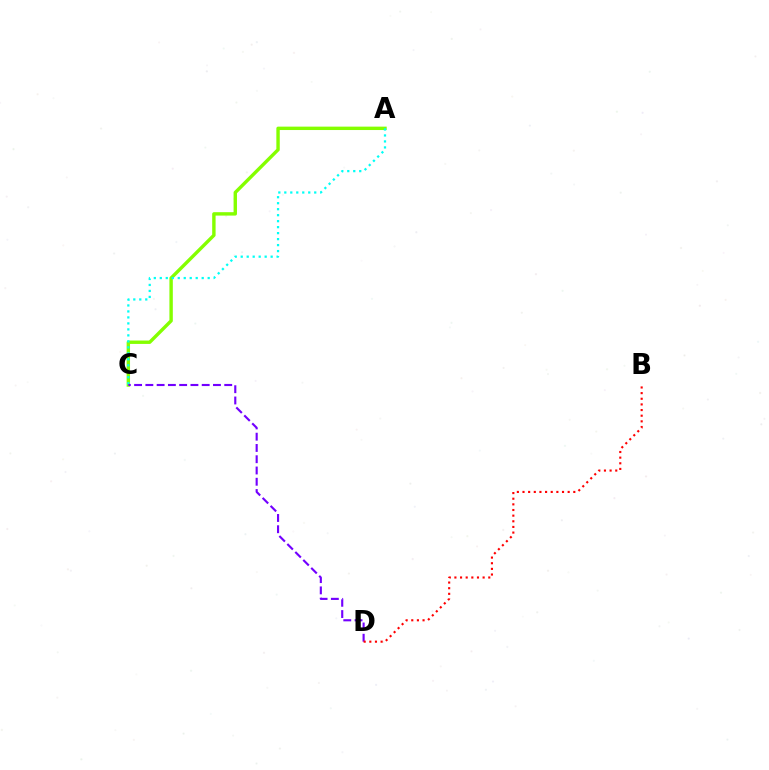{('A', 'C'): [{'color': '#84ff00', 'line_style': 'solid', 'thickness': 2.45}, {'color': '#00fff6', 'line_style': 'dotted', 'thickness': 1.63}], ('C', 'D'): [{'color': '#7200ff', 'line_style': 'dashed', 'thickness': 1.53}], ('B', 'D'): [{'color': '#ff0000', 'line_style': 'dotted', 'thickness': 1.53}]}